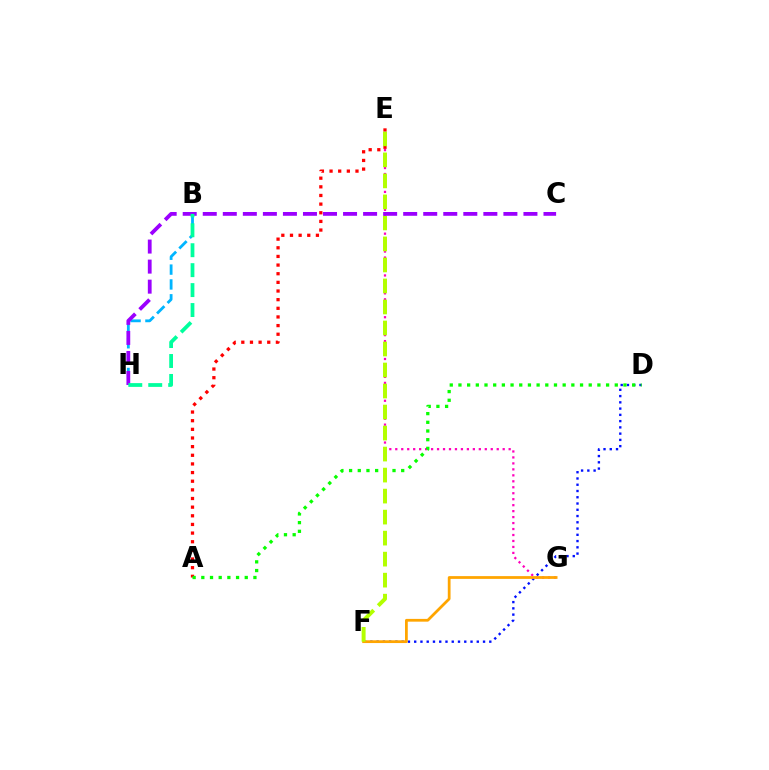{('A', 'E'): [{'color': '#ff0000', 'line_style': 'dotted', 'thickness': 2.35}], ('D', 'F'): [{'color': '#0010ff', 'line_style': 'dotted', 'thickness': 1.7}], ('E', 'G'): [{'color': '#ff00bd', 'line_style': 'dotted', 'thickness': 1.62}], ('B', 'H'): [{'color': '#00b5ff', 'line_style': 'dashed', 'thickness': 2.02}, {'color': '#00ff9d', 'line_style': 'dashed', 'thickness': 2.71}], ('A', 'D'): [{'color': '#08ff00', 'line_style': 'dotted', 'thickness': 2.36}], ('F', 'G'): [{'color': '#ffa500', 'line_style': 'solid', 'thickness': 1.99}], ('E', 'F'): [{'color': '#b3ff00', 'line_style': 'dashed', 'thickness': 2.85}], ('C', 'H'): [{'color': '#9b00ff', 'line_style': 'dashed', 'thickness': 2.72}]}